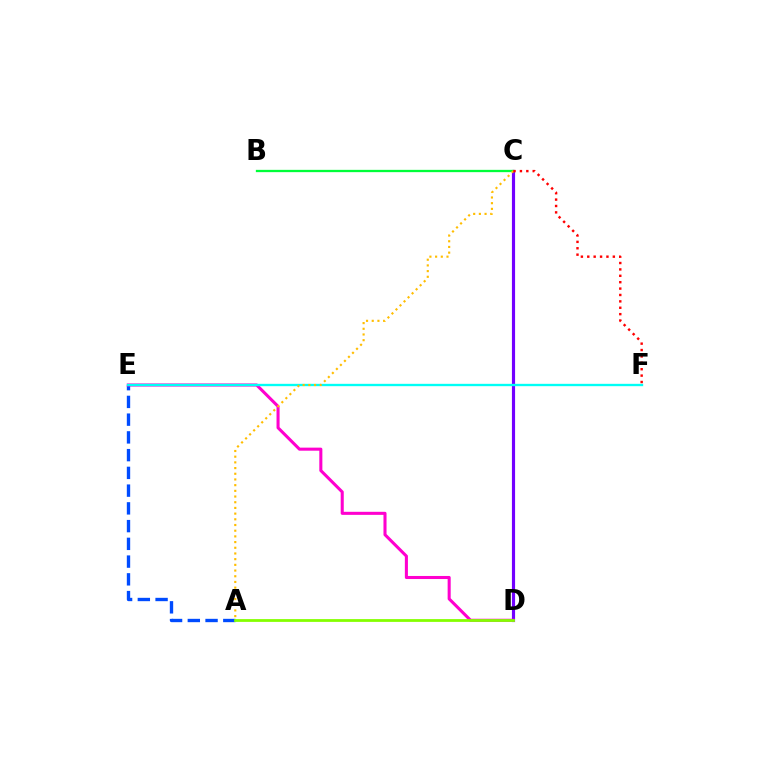{('C', 'D'): [{'color': '#7200ff', 'line_style': 'solid', 'thickness': 2.27}], ('A', 'E'): [{'color': '#004bff', 'line_style': 'dashed', 'thickness': 2.41}], ('D', 'E'): [{'color': '#ff00cf', 'line_style': 'solid', 'thickness': 2.2}], ('A', 'D'): [{'color': '#84ff00', 'line_style': 'solid', 'thickness': 2.0}], ('B', 'C'): [{'color': '#00ff39', 'line_style': 'solid', 'thickness': 1.65}], ('E', 'F'): [{'color': '#00fff6', 'line_style': 'solid', 'thickness': 1.69}], ('A', 'C'): [{'color': '#ffbd00', 'line_style': 'dotted', 'thickness': 1.55}], ('C', 'F'): [{'color': '#ff0000', 'line_style': 'dotted', 'thickness': 1.74}]}